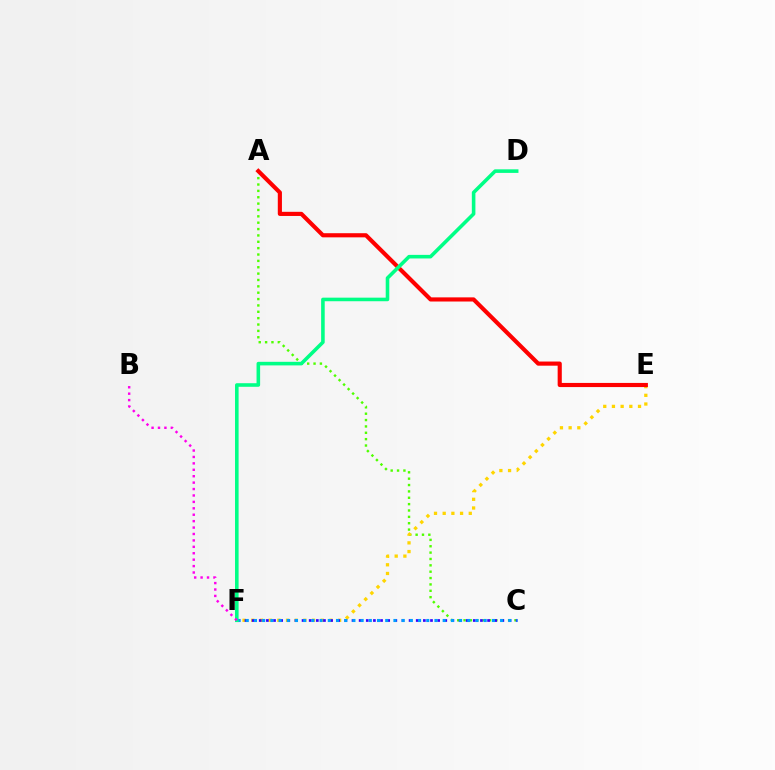{('A', 'C'): [{'color': '#4fff00', 'line_style': 'dotted', 'thickness': 1.73}], ('E', 'F'): [{'color': '#ffd500', 'line_style': 'dotted', 'thickness': 2.36}], ('C', 'F'): [{'color': '#3700ff', 'line_style': 'dotted', 'thickness': 1.94}, {'color': '#009eff', 'line_style': 'dotted', 'thickness': 2.23}], ('A', 'E'): [{'color': '#ff0000', 'line_style': 'solid', 'thickness': 2.98}], ('D', 'F'): [{'color': '#00ff86', 'line_style': 'solid', 'thickness': 2.58}], ('B', 'F'): [{'color': '#ff00ed', 'line_style': 'dotted', 'thickness': 1.74}]}